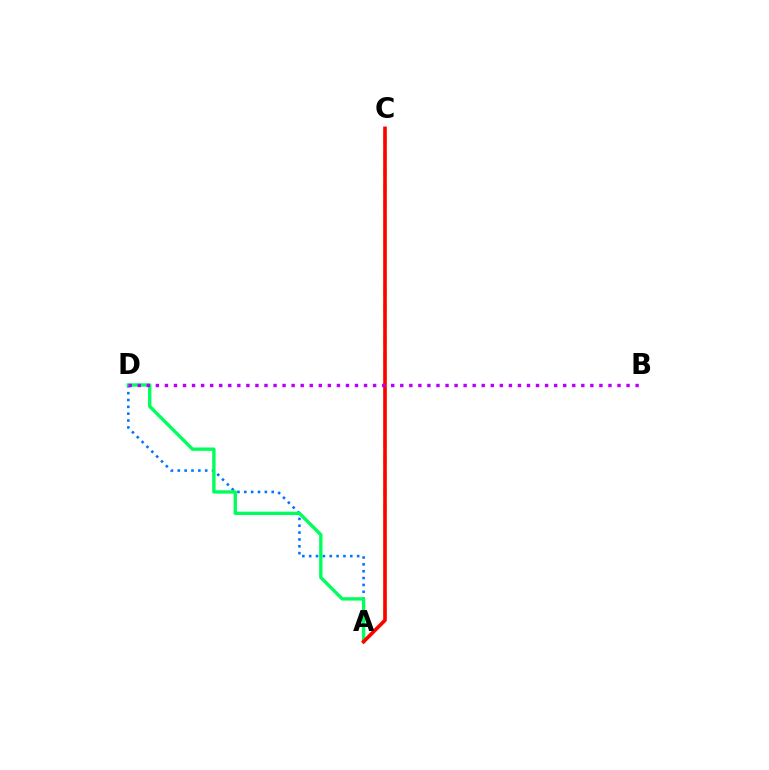{('A', 'D'): [{'color': '#0074ff', 'line_style': 'dotted', 'thickness': 1.86}, {'color': '#00ff5c', 'line_style': 'solid', 'thickness': 2.43}], ('A', 'C'): [{'color': '#d1ff00', 'line_style': 'dashed', 'thickness': 2.29}, {'color': '#ff0000', 'line_style': 'solid', 'thickness': 2.59}], ('B', 'D'): [{'color': '#b900ff', 'line_style': 'dotted', 'thickness': 2.46}]}